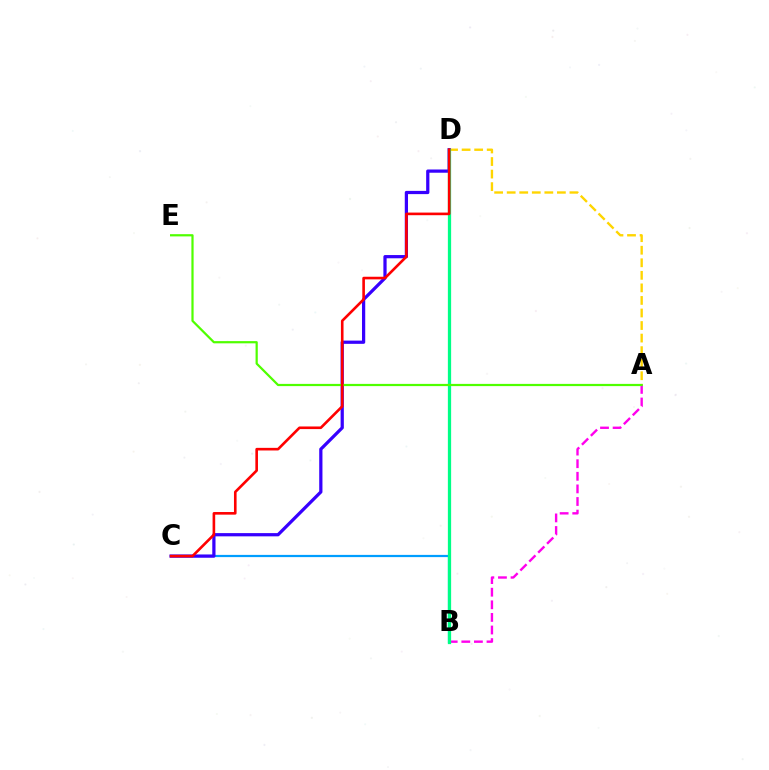{('A', 'D'): [{'color': '#ffd500', 'line_style': 'dashed', 'thickness': 1.71}], ('B', 'C'): [{'color': '#009eff', 'line_style': 'solid', 'thickness': 1.6}], ('A', 'B'): [{'color': '#ff00ed', 'line_style': 'dashed', 'thickness': 1.71}], ('C', 'D'): [{'color': '#3700ff', 'line_style': 'solid', 'thickness': 2.33}, {'color': '#ff0000', 'line_style': 'solid', 'thickness': 1.89}], ('B', 'D'): [{'color': '#00ff86', 'line_style': 'solid', 'thickness': 2.35}], ('A', 'E'): [{'color': '#4fff00', 'line_style': 'solid', 'thickness': 1.6}]}